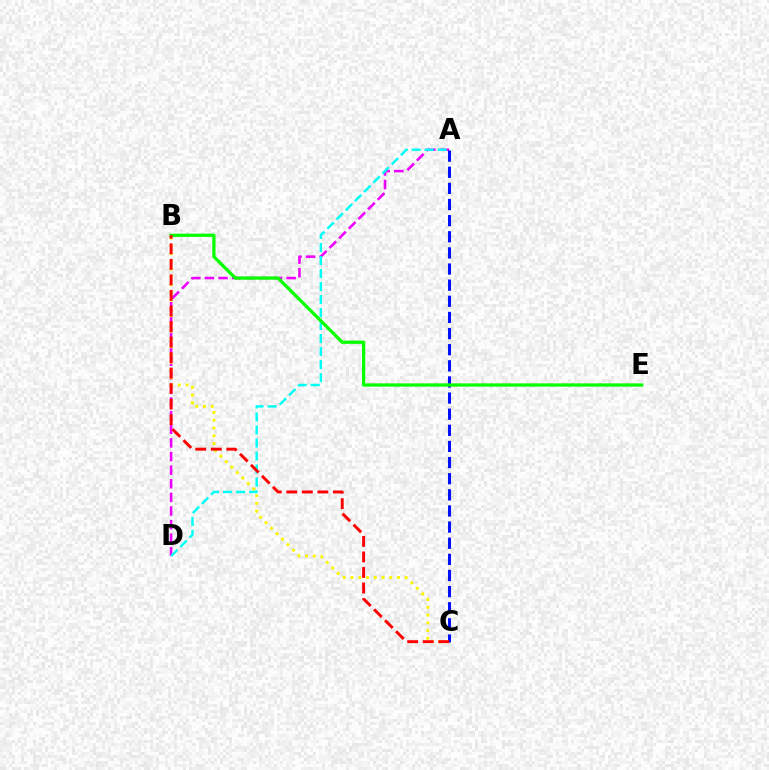{('A', 'D'): [{'color': '#ee00ff', 'line_style': 'dashed', 'thickness': 1.85}, {'color': '#00fff6', 'line_style': 'dashed', 'thickness': 1.77}], ('B', 'C'): [{'color': '#fcf500', 'line_style': 'dotted', 'thickness': 2.11}, {'color': '#ff0000', 'line_style': 'dashed', 'thickness': 2.11}], ('A', 'C'): [{'color': '#0010ff', 'line_style': 'dashed', 'thickness': 2.19}], ('B', 'E'): [{'color': '#08ff00', 'line_style': 'solid', 'thickness': 2.36}]}